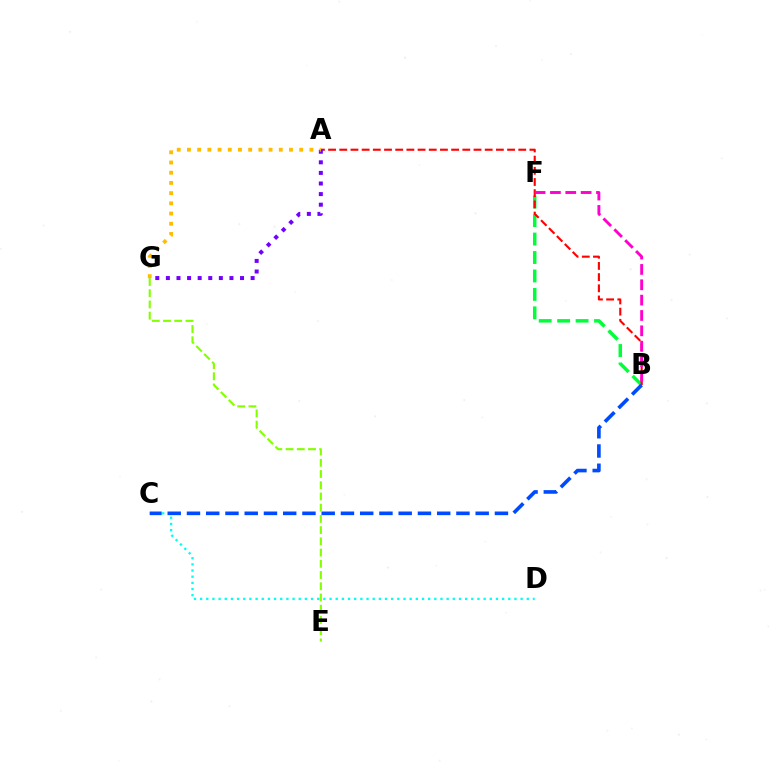{('C', 'D'): [{'color': '#00fff6', 'line_style': 'dotted', 'thickness': 1.67}], ('B', 'F'): [{'color': '#00ff39', 'line_style': 'dashed', 'thickness': 2.51}, {'color': '#ff00cf', 'line_style': 'dashed', 'thickness': 2.08}], ('A', 'B'): [{'color': '#ff0000', 'line_style': 'dashed', 'thickness': 1.52}], ('B', 'C'): [{'color': '#004bff', 'line_style': 'dashed', 'thickness': 2.61}], ('E', 'G'): [{'color': '#84ff00', 'line_style': 'dashed', 'thickness': 1.52}], ('A', 'G'): [{'color': '#7200ff', 'line_style': 'dotted', 'thickness': 2.88}, {'color': '#ffbd00', 'line_style': 'dotted', 'thickness': 2.77}]}